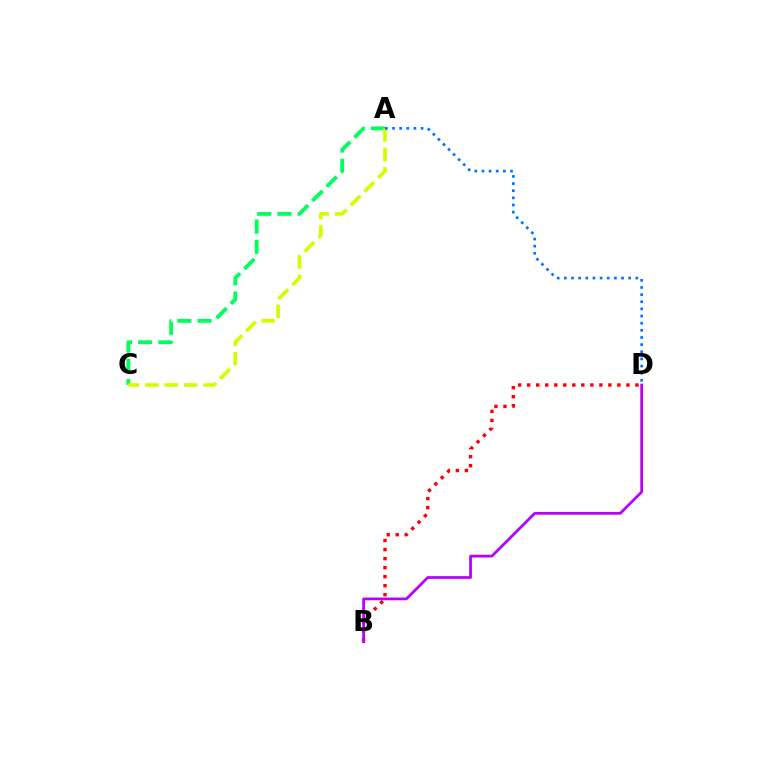{('B', 'D'): [{'color': '#ff0000', 'line_style': 'dotted', 'thickness': 2.45}, {'color': '#b900ff', 'line_style': 'solid', 'thickness': 1.98}], ('A', 'C'): [{'color': '#00ff5c', 'line_style': 'dashed', 'thickness': 2.75}, {'color': '#d1ff00', 'line_style': 'dashed', 'thickness': 2.64}], ('A', 'D'): [{'color': '#0074ff', 'line_style': 'dotted', 'thickness': 1.94}]}